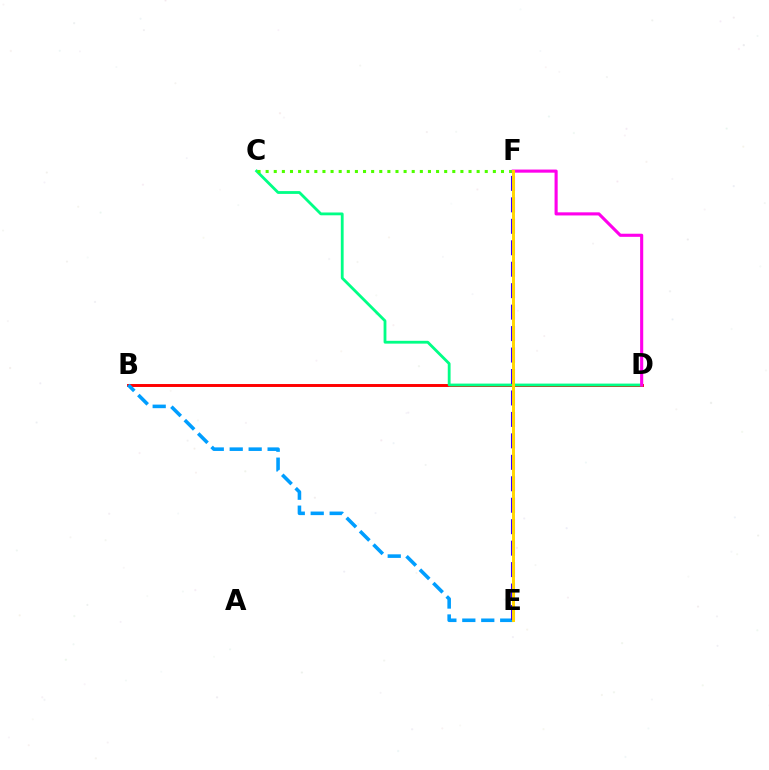{('B', 'D'): [{'color': '#ff0000', 'line_style': 'solid', 'thickness': 2.12}], ('B', 'E'): [{'color': '#009eff', 'line_style': 'dashed', 'thickness': 2.57}], ('C', 'D'): [{'color': '#00ff86', 'line_style': 'solid', 'thickness': 2.03}], ('C', 'F'): [{'color': '#4fff00', 'line_style': 'dotted', 'thickness': 2.2}], ('E', 'F'): [{'color': '#3700ff', 'line_style': 'dashed', 'thickness': 2.91}, {'color': '#ffd500', 'line_style': 'solid', 'thickness': 2.13}], ('D', 'F'): [{'color': '#ff00ed', 'line_style': 'solid', 'thickness': 2.24}]}